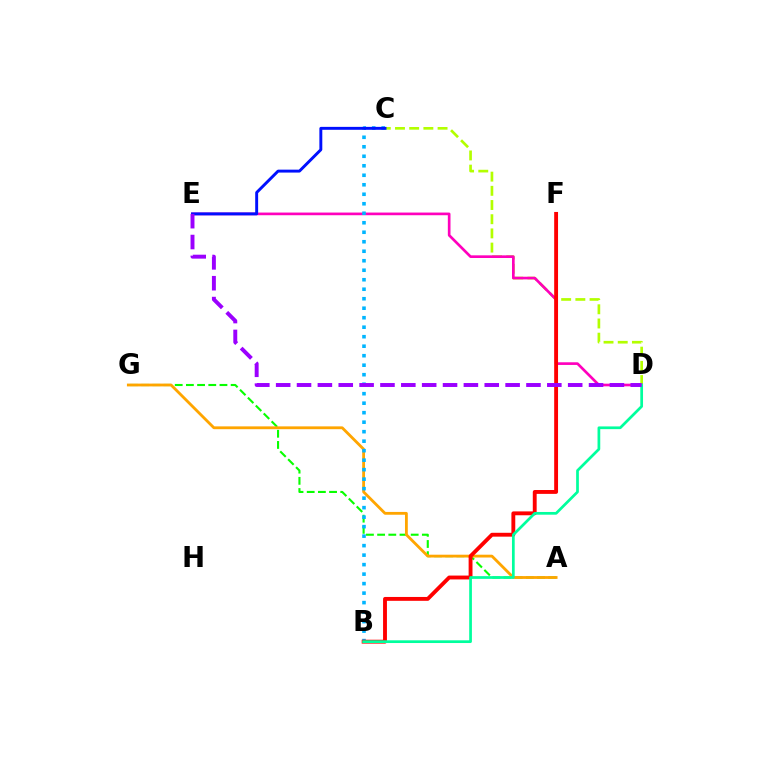{('A', 'G'): [{'color': '#08ff00', 'line_style': 'dashed', 'thickness': 1.52}, {'color': '#ffa500', 'line_style': 'solid', 'thickness': 2.03}], ('C', 'D'): [{'color': '#b3ff00', 'line_style': 'dashed', 'thickness': 1.93}], ('D', 'E'): [{'color': '#ff00bd', 'line_style': 'solid', 'thickness': 1.92}, {'color': '#9b00ff', 'line_style': 'dashed', 'thickness': 2.83}], ('B', 'C'): [{'color': '#00b5ff', 'line_style': 'dotted', 'thickness': 2.58}], ('C', 'E'): [{'color': '#0010ff', 'line_style': 'solid', 'thickness': 2.11}], ('B', 'F'): [{'color': '#ff0000', 'line_style': 'solid', 'thickness': 2.78}], ('B', 'D'): [{'color': '#00ff9d', 'line_style': 'solid', 'thickness': 1.96}]}